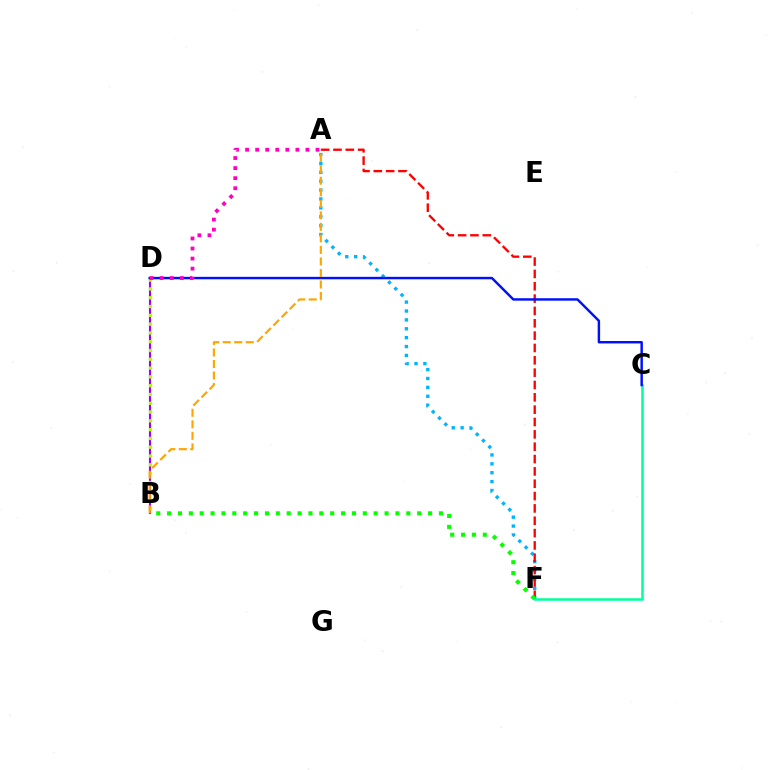{('B', 'D'): [{'color': '#9b00ff', 'line_style': 'solid', 'thickness': 1.53}, {'color': '#b3ff00', 'line_style': 'dotted', 'thickness': 2.39}], ('A', 'F'): [{'color': '#00b5ff', 'line_style': 'dotted', 'thickness': 2.41}, {'color': '#ff0000', 'line_style': 'dashed', 'thickness': 1.68}], ('B', 'F'): [{'color': '#08ff00', 'line_style': 'dotted', 'thickness': 2.95}], ('C', 'F'): [{'color': '#00ff9d', 'line_style': 'solid', 'thickness': 1.82}], ('C', 'D'): [{'color': '#0010ff', 'line_style': 'solid', 'thickness': 1.76}], ('A', 'B'): [{'color': '#ffa500', 'line_style': 'dashed', 'thickness': 1.57}], ('A', 'D'): [{'color': '#ff00bd', 'line_style': 'dotted', 'thickness': 2.73}]}